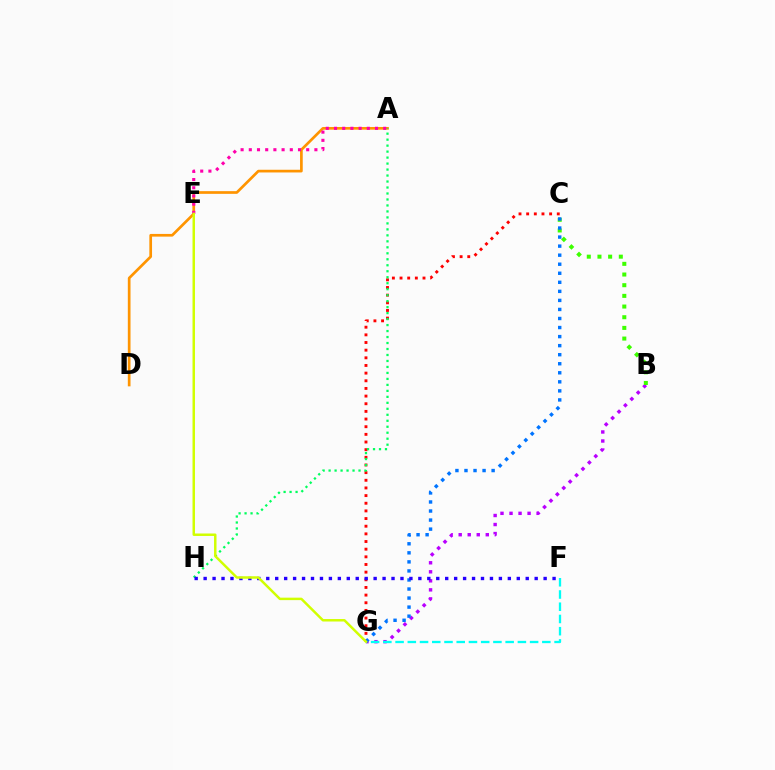{('C', 'G'): [{'color': '#ff0000', 'line_style': 'dotted', 'thickness': 2.08}, {'color': '#0074ff', 'line_style': 'dotted', 'thickness': 2.46}], ('A', 'D'): [{'color': '#ff9400', 'line_style': 'solid', 'thickness': 1.94}], ('B', 'G'): [{'color': '#b900ff', 'line_style': 'dotted', 'thickness': 2.45}], ('B', 'C'): [{'color': '#3dff00', 'line_style': 'dotted', 'thickness': 2.9}], ('A', 'E'): [{'color': '#ff00ac', 'line_style': 'dotted', 'thickness': 2.23}], ('A', 'H'): [{'color': '#00ff5c', 'line_style': 'dotted', 'thickness': 1.63}], ('F', 'G'): [{'color': '#00fff6', 'line_style': 'dashed', 'thickness': 1.66}], ('F', 'H'): [{'color': '#2500ff', 'line_style': 'dotted', 'thickness': 2.43}], ('E', 'G'): [{'color': '#d1ff00', 'line_style': 'solid', 'thickness': 1.78}]}